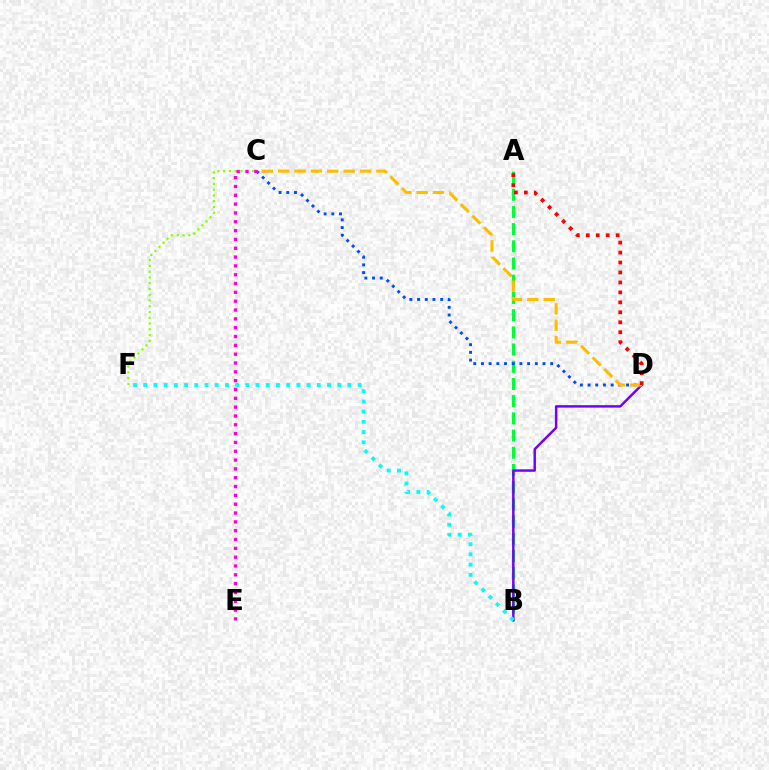{('A', 'B'): [{'color': '#00ff39', 'line_style': 'dashed', 'thickness': 2.34}], ('B', 'D'): [{'color': '#7200ff', 'line_style': 'solid', 'thickness': 1.77}], ('C', 'D'): [{'color': '#004bff', 'line_style': 'dotted', 'thickness': 2.09}, {'color': '#ffbd00', 'line_style': 'dashed', 'thickness': 2.22}], ('C', 'F'): [{'color': '#84ff00', 'line_style': 'dotted', 'thickness': 1.57}], ('C', 'E'): [{'color': '#ff00cf', 'line_style': 'dotted', 'thickness': 2.4}], ('B', 'F'): [{'color': '#00fff6', 'line_style': 'dotted', 'thickness': 2.77}], ('A', 'D'): [{'color': '#ff0000', 'line_style': 'dotted', 'thickness': 2.71}]}